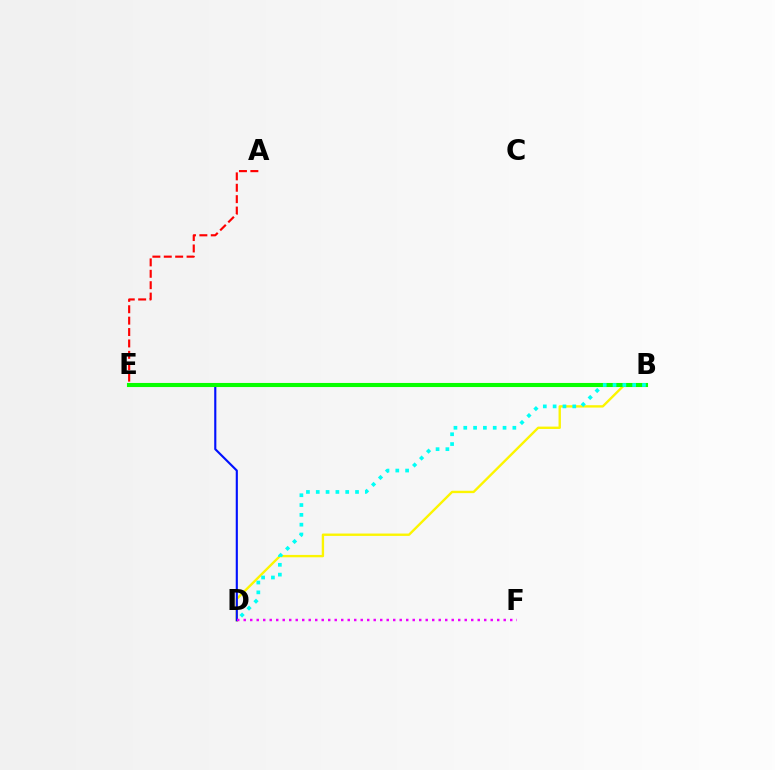{('A', 'E'): [{'color': '#ff0000', 'line_style': 'dashed', 'thickness': 1.55}], ('B', 'D'): [{'color': '#fcf500', 'line_style': 'solid', 'thickness': 1.71}, {'color': '#00fff6', 'line_style': 'dotted', 'thickness': 2.67}], ('D', 'E'): [{'color': '#0010ff', 'line_style': 'solid', 'thickness': 1.53}], ('B', 'E'): [{'color': '#08ff00', 'line_style': 'solid', 'thickness': 2.94}], ('D', 'F'): [{'color': '#ee00ff', 'line_style': 'dotted', 'thickness': 1.77}]}